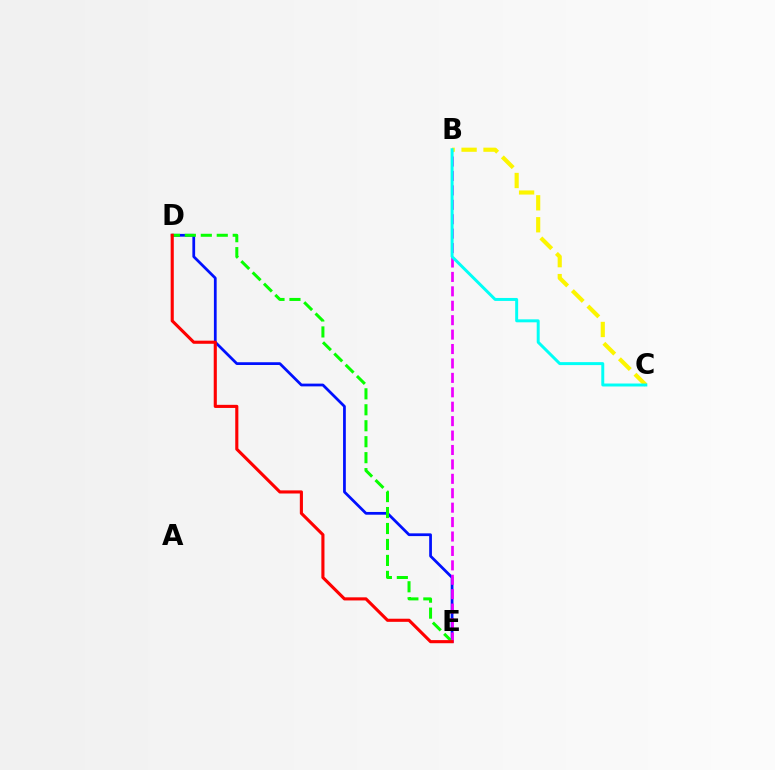{('D', 'E'): [{'color': '#0010ff', 'line_style': 'solid', 'thickness': 1.98}, {'color': '#08ff00', 'line_style': 'dashed', 'thickness': 2.17}, {'color': '#ff0000', 'line_style': 'solid', 'thickness': 2.24}], ('B', 'E'): [{'color': '#ee00ff', 'line_style': 'dashed', 'thickness': 1.96}], ('B', 'C'): [{'color': '#fcf500', 'line_style': 'dashed', 'thickness': 2.98}, {'color': '#00fff6', 'line_style': 'solid', 'thickness': 2.13}]}